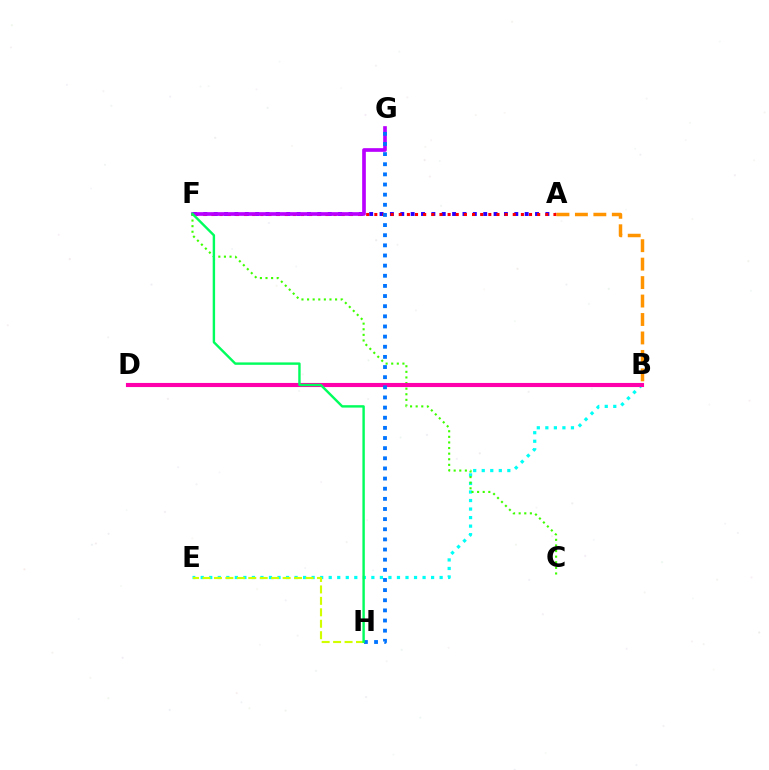{('A', 'F'): [{'color': '#2500ff', 'line_style': 'dotted', 'thickness': 2.82}, {'color': '#ff0000', 'line_style': 'dotted', 'thickness': 2.21}], ('B', 'E'): [{'color': '#00fff6', 'line_style': 'dotted', 'thickness': 2.32}], ('E', 'H'): [{'color': '#d1ff00', 'line_style': 'dashed', 'thickness': 1.56}], ('F', 'G'): [{'color': '#b900ff', 'line_style': 'solid', 'thickness': 2.64}], ('C', 'F'): [{'color': '#3dff00', 'line_style': 'dotted', 'thickness': 1.52}], ('A', 'B'): [{'color': '#ff9400', 'line_style': 'dashed', 'thickness': 2.51}], ('B', 'D'): [{'color': '#ff00ac', 'line_style': 'solid', 'thickness': 2.96}], ('G', 'H'): [{'color': '#0074ff', 'line_style': 'dotted', 'thickness': 2.75}], ('F', 'H'): [{'color': '#00ff5c', 'line_style': 'solid', 'thickness': 1.73}]}